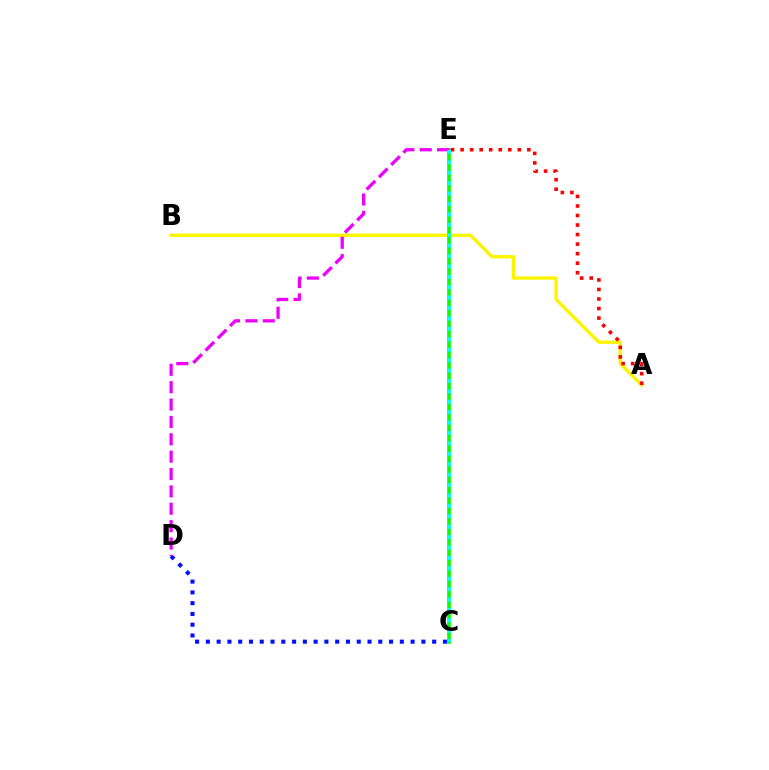{('A', 'B'): [{'color': '#fcf500', 'line_style': 'solid', 'thickness': 2.44}], ('C', 'E'): [{'color': '#08ff00', 'line_style': 'solid', 'thickness': 2.63}, {'color': '#00fff6', 'line_style': 'dotted', 'thickness': 2.83}], ('C', 'D'): [{'color': '#0010ff', 'line_style': 'dotted', 'thickness': 2.93}], ('D', 'E'): [{'color': '#ee00ff', 'line_style': 'dashed', 'thickness': 2.36}], ('A', 'E'): [{'color': '#ff0000', 'line_style': 'dotted', 'thickness': 2.59}]}